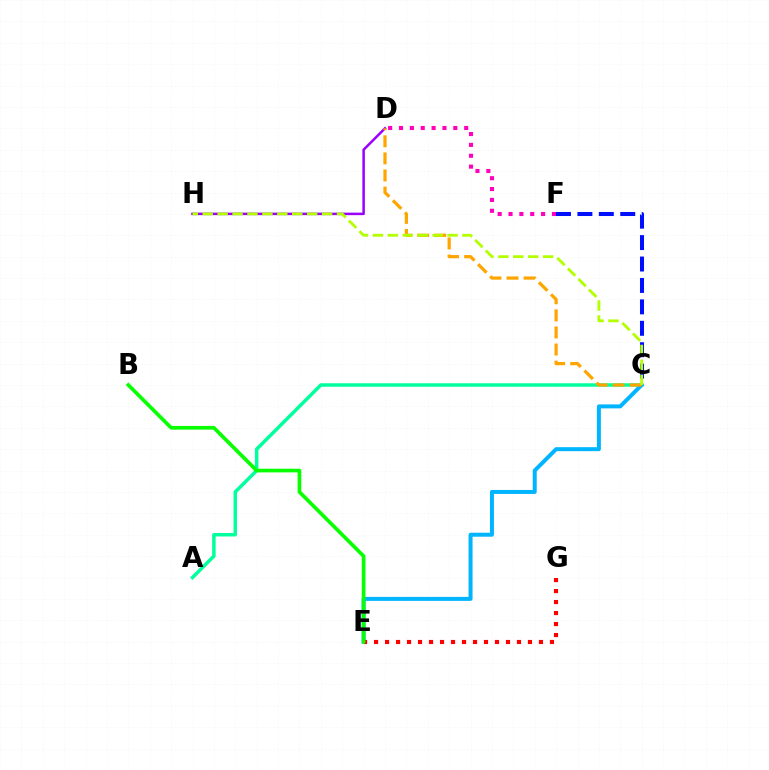{('A', 'C'): [{'color': '#00ff9d', 'line_style': 'solid', 'thickness': 2.5}], ('C', 'F'): [{'color': '#0010ff', 'line_style': 'dashed', 'thickness': 2.91}], ('C', 'E'): [{'color': '#00b5ff', 'line_style': 'solid', 'thickness': 2.87}], ('D', 'H'): [{'color': '#9b00ff', 'line_style': 'solid', 'thickness': 1.81}], ('E', 'G'): [{'color': '#ff0000', 'line_style': 'dotted', 'thickness': 2.99}], ('C', 'D'): [{'color': '#ffa500', 'line_style': 'dashed', 'thickness': 2.32}], ('B', 'E'): [{'color': '#08ff00', 'line_style': 'solid', 'thickness': 2.64}], ('C', 'H'): [{'color': '#b3ff00', 'line_style': 'dashed', 'thickness': 2.03}], ('D', 'F'): [{'color': '#ff00bd', 'line_style': 'dotted', 'thickness': 2.95}]}